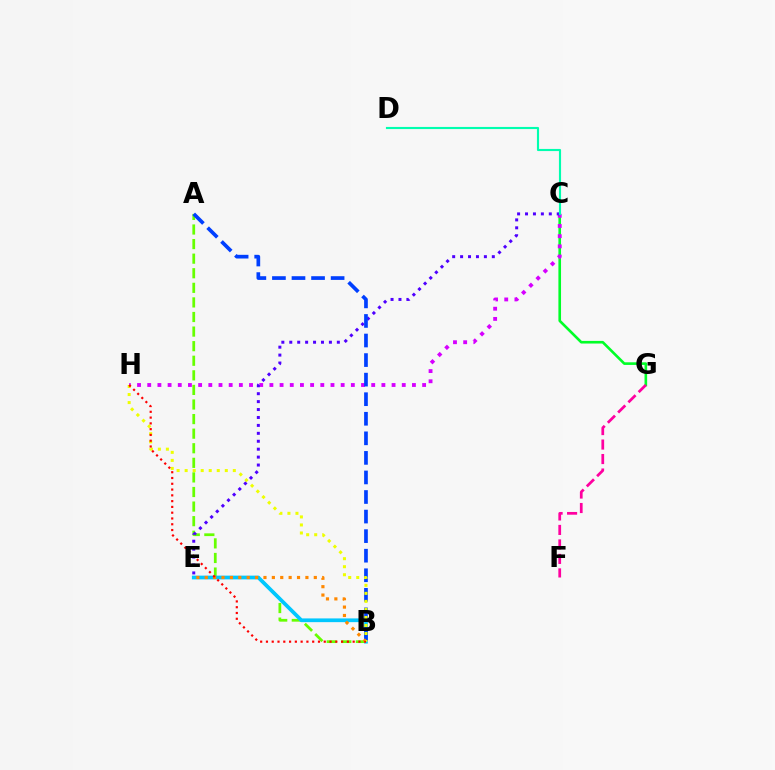{('A', 'B'): [{'color': '#66ff00', 'line_style': 'dashed', 'thickness': 1.98}, {'color': '#003fff', 'line_style': 'dashed', 'thickness': 2.66}], ('C', 'G'): [{'color': '#00ff27', 'line_style': 'solid', 'thickness': 1.89}], ('C', 'H'): [{'color': '#d600ff', 'line_style': 'dotted', 'thickness': 2.77}], ('C', 'E'): [{'color': '#4f00ff', 'line_style': 'dotted', 'thickness': 2.15}], ('B', 'E'): [{'color': '#00c7ff', 'line_style': 'solid', 'thickness': 2.69}, {'color': '#ff8800', 'line_style': 'dotted', 'thickness': 2.28}], ('C', 'D'): [{'color': '#00ffaf', 'line_style': 'solid', 'thickness': 1.53}], ('B', 'H'): [{'color': '#eeff00', 'line_style': 'dotted', 'thickness': 2.18}, {'color': '#ff0000', 'line_style': 'dotted', 'thickness': 1.57}], ('F', 'G'): [{'color': '#ff00a0', 'line_style': 'dashed', 'thickness': 1.97}]}